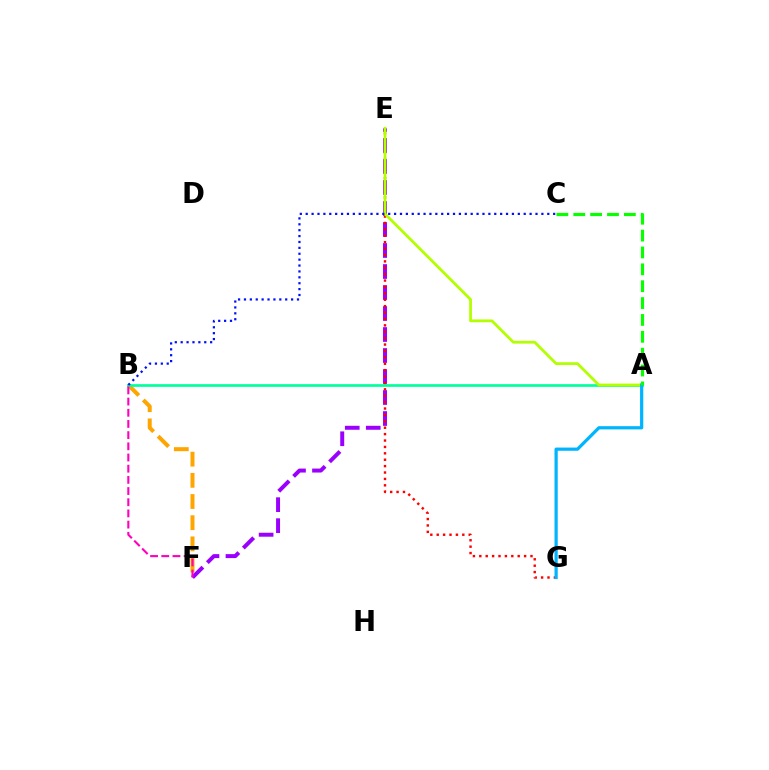{('B', 'F'): [{'color': '#ffa500', 'line_style': 'dashed', 'thickness': 2.88}, {'color': '#ff00bd', 'line_style': 'dashed', 'thickness': 1.52}], ('A', 'B'): [{'color': '#00ff9d', 'line_style': 'solid', 'thickness': 1.94}], ('E', 'F'): [{'color': '#9b00ff', 'line_style': 'dashed', 'thickness': 2.85}], ('E', 'G'): [{'color': '#ff0000', 'line_style': 'dotted', 'thickness': 1.74}], ('A', 'E'): [{'color': '#b3ff00', 'line_style': 'solid', 'thickness': 2.0}], ('B', 'C'): [{'color': '#0010ff', 'line_style': 'dotted', 'thickness': 1.6}], ('A', 'G'): [{'color': '#00b5ff', 'line_style': 'solid', 'thickness': 2.32}], ('A', 'C'): [{'color': '#08ff00', 'line_style': 'dashed', 'thickness': 2.29}]}